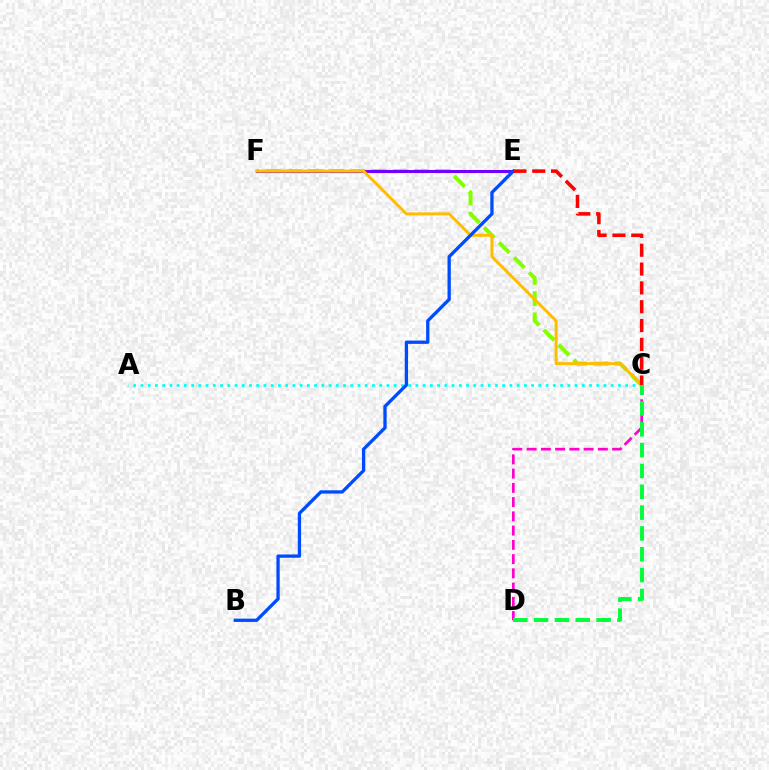{('C', 'D'): [{'color': '#ff00cf', 'line_style': 'dashed', 'thickness': 1.94}, {'color': '#00ff39', 'line_style': 'dashed', 'thickness': 2.83}], ('C', 'F'): [{'color': '#84ff00', 'line_style': 'dashed', 'thickness': 2.88}, {'color': '#ffbd00', 'line_style': 'solid', 'thickness': 2.14}], ('A', 'C'): [{'color': '#00fff6', 'line_style': 'dotted', 'thickness': 1.97}], ('E', 'F'): [{'color': '#7200ff', 'line_style': 'solid', 'thickness': 2.19}], ('B', 'E'): [{'color': '#004bff', 'line_style': 'solid', 'thickness': 2.37}], ('C', 'E'): [{'color': '#ff0000', 'line_style': 'dashed', 'thickness': 2.56}]}